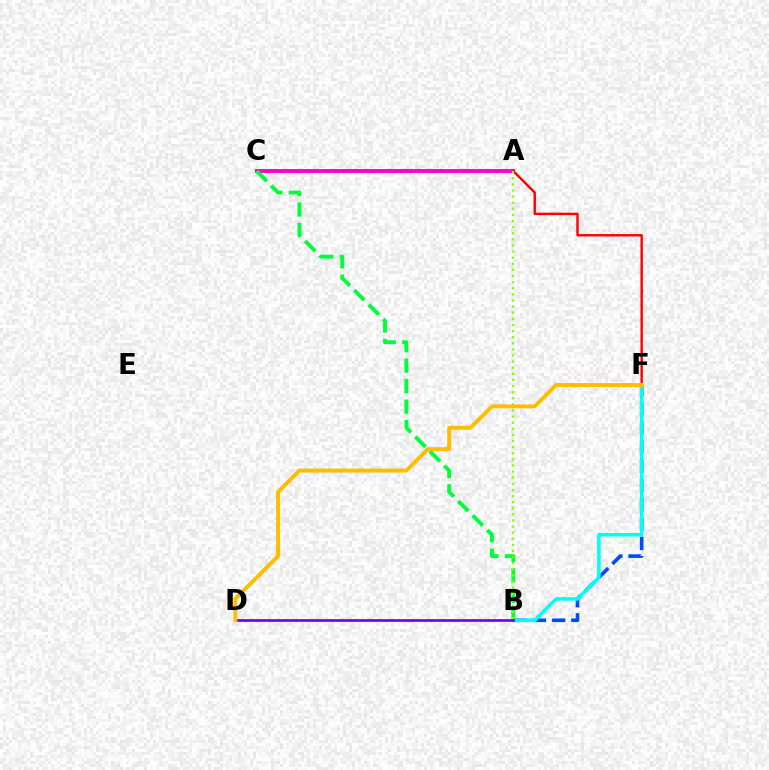{('B', 'F'): [{'color': '#004bff', 'line_style': 'dashed', 'thickness': 2.62}, {'color': '#00fff6', 'line_style': 'solid', 'thickness': 2.55}], ('A', 'C'): [{'color': '#ff00cf', 'line_style': 'solid', 'thickness': 2.83}], ('B', 'C'): [{'color': '#00ff39', 'line_style': 'dashed', 'thickness': 2.78}], ('A', 'F'): [{'color': '#ff0000', 'line_style': 'solid', 'thickness': 1.74}], ('A', 'B'): [{'color': '#84ff00', 'line_style': 'dotted', 'thickness': 1.66}], ('B', 'D'): [{'color': '#7200ff', 'line_style': 'solid', 'thickness': 1.95}], ('D', 'F'): [{'color': '#ffbd00', 'line_style': 'solid', 'thickness': 2.84}]}